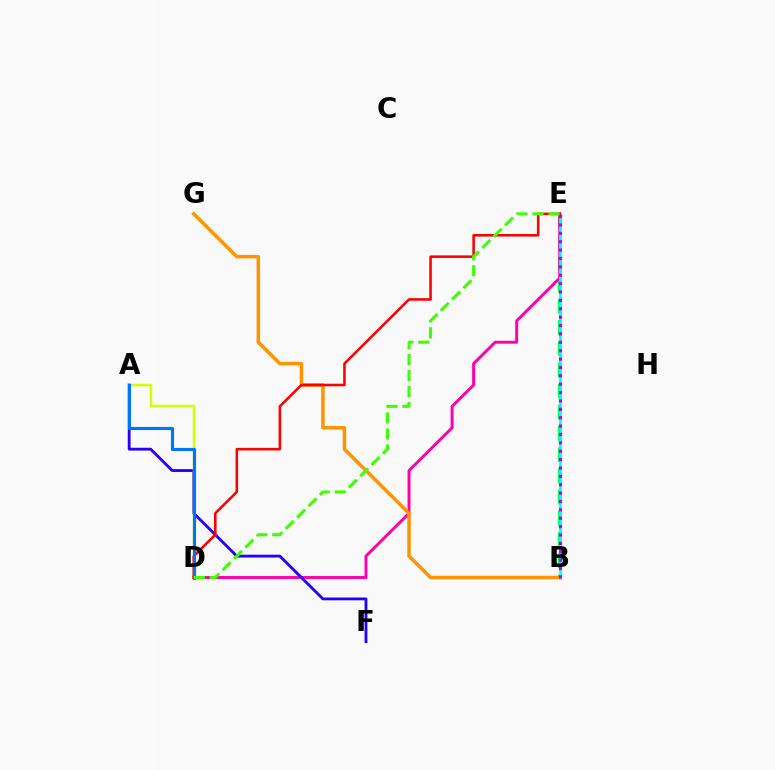{('B', 'E'): [{'color': '#00ff5c', 'line_style': 'dashed', 'thickness': 2.88}, {'color': '#00fff6', 'line_style': 'solid', 'thickness': 1.95}, {'color': '#b900ff', 'line_style': 'dotted', 'thickness': 2.28}], ('D', 'E'): [{'color': '#ff00ac', 'line_style': 'solid', 'thickness': 2.12}, {'color': '#ff0000', 'line_style': 'solid', 'thickness': 1.84}, {'color': '#3dff00', 'line_style': 'dashed', 'thickness': 2.18}], ('A', 'F'): [{'color': '#2500ff', 'line_style': 'solid', 'thickness': 2.03}], ('B', 'G'): [{'color': '#ff9400', 'line_style': 'solid', 'thickness': 2.51}], ('A', 'D'): [{'color': '#d1ff00', 'line_style': 'solid', 'thickness': 1.77}, {'color': '#0074ff', 'line_style': 'solid', 'thickness': 2.25}]}